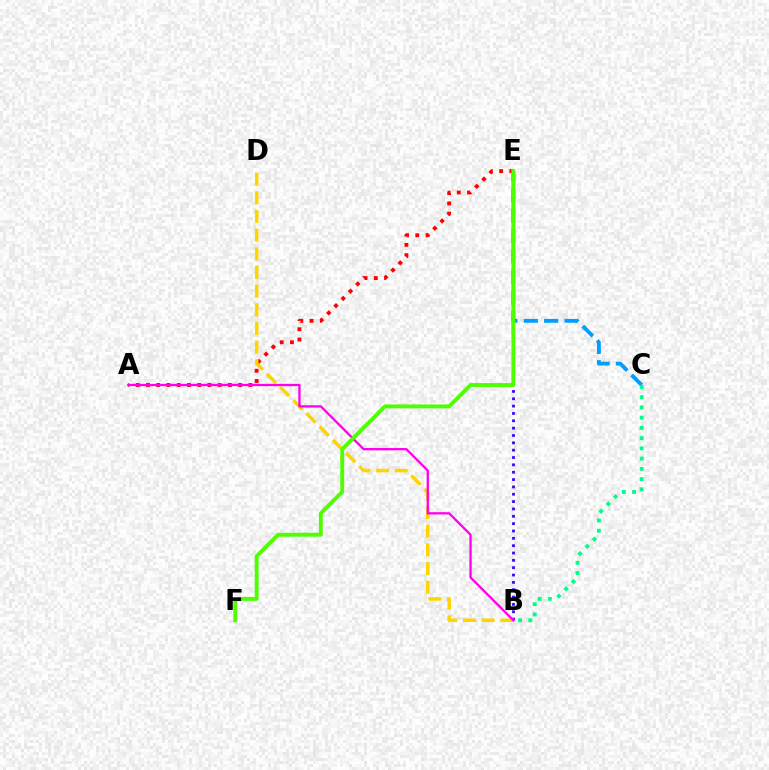{('B', 'E'): [{'color': '#3700ff', 'line_style': 'dotted', 'thickness': 2.0}], ('A', 'E'): [{'color': '#ff0000', 'line_style': 'dotted', 'thickness': 2.78}], ('C', 'E'): [{'color': '#009eff', 'line_style': 'dashed', 'thickness': 2.77}], ('B', 'D'): [{'color': '#ffd500', 'line_style': 'dashed', 'thickness': 2.54}], ('A', 'B'): [{'color': '#ff00ed', 'line_style': 'solid', 'thickness': 1.66}], ('B', 'C'): [{'color': '#00ff86', 'line_style': 'dotted', 'thickness': 2.78}], ('E', 'F'): [{'color': '#4fff00', 'line_style': 'solid', 'thickness': 2.79}]}